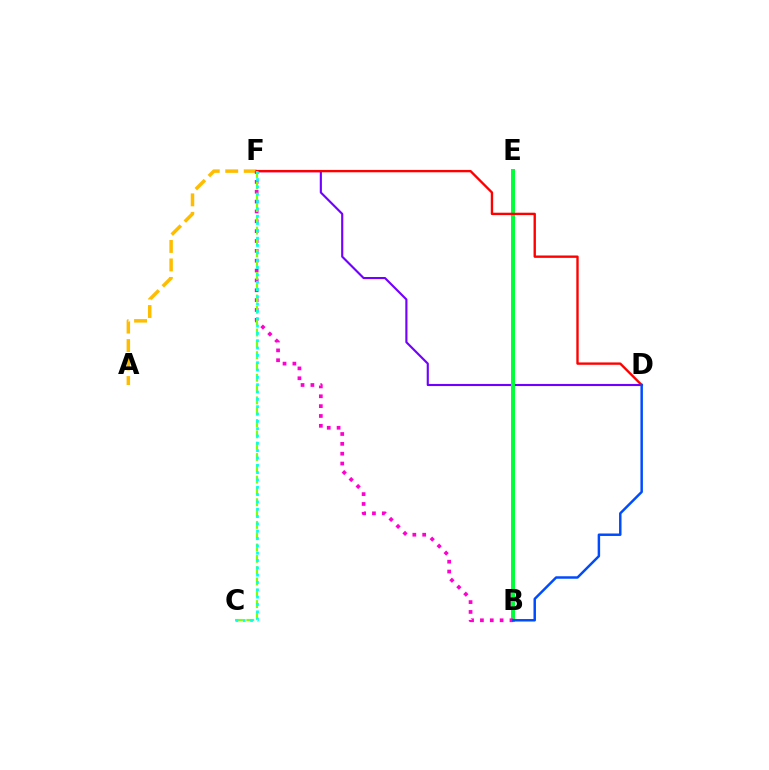{('D', 'F'): [{'color': '#7200ff', 'line_style': 'solid', 'thickness': 1.54}, {'color': '#ff0000', 'line_style': 'solid', 'thickness': 1.7}], ('A', 'F'): [{'color': '#ffbd00', 'line_style': 'dashed', 'thickness': 2.51}], ('B', 'E'): [{'color': '#00ff39', 'line_style': 'solid', 'thickness': 2.85}], ('B', 'F'): [{'color': '#ff00cf', 'line_style': 'dotted', 'thickness': 2.68}], ('C', 'F'): [{'color': '#84ff00', 'line_style': 'dashed', 'thickness': 1.54}, {'color': '#00fff6', 'line_style': 'dotted', 'thickness': 1.99}], ('B', 'D'): [{'color': '#004bff', 'line_style': 'solid', 'thickness': 1.78}]}